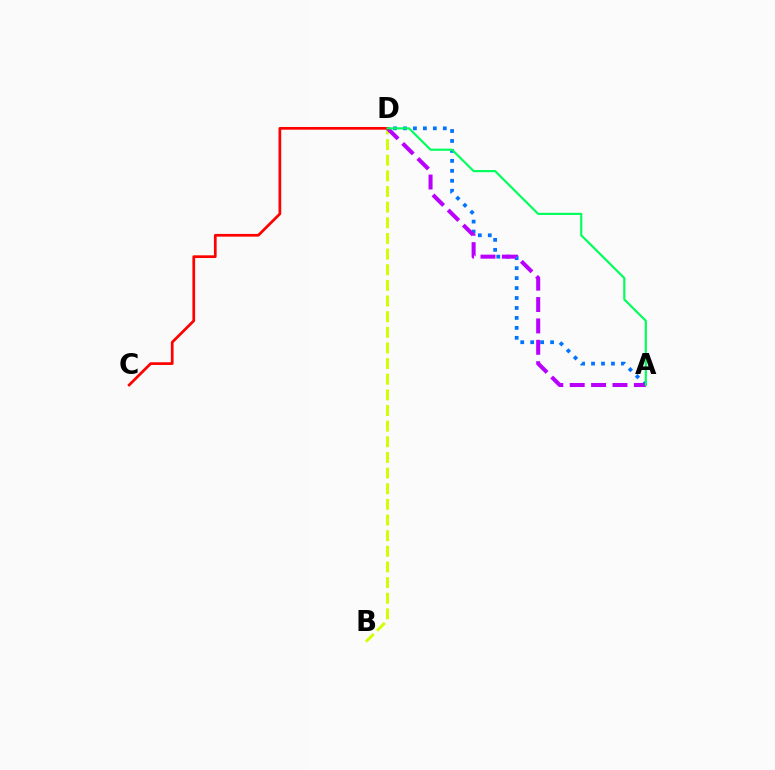{('A', 'D'): [{'color': '#0074ff', 'line_style': 'dotted', 'thickness': 2.7}, {'color': '#b900ff', 'line_style': 'dashed', 'thickness': 2.9}, {'color': '#00ff5c', 'line_style': 'solid', 'thickness': 1.55}], ('B', 'D'): [{'color': '#d1ff00', 'line_style': 'dashed', 'thickness': 2.13}], ('C', 'D'): [{'color': '#ff0000', 'line_style': 'solid', 'thickness': 1.95}]}